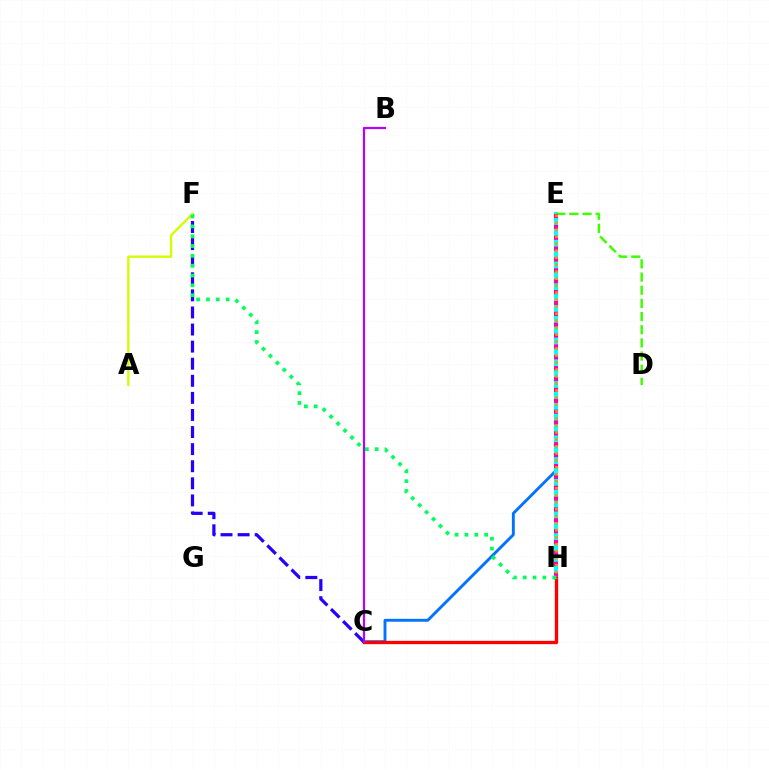{('C', 'E'): [{'color': '#0074ff', 'line_style': 'solid', 'thickness': 2.08}], ('E', 'H'): [{'color': '#00fff6', 'line_style': 'solid', 'thickness': 2.95}, {'color': '#ff00ac', 'line_style': 'dotted', 'thickness': 2.95}, {'color': '#ff9400', 'line_style': 'dotted', 'thickness': 1.9}], ('C', 'F'): [{'color': '#2500ff', 'line_style': 'dashed', 'thickness': 2.32}], ('C', 'H'): [{'color': '#ff0000', 'line_style': 'solid', 'thickness': 2.39}], ('D', 'E'): [{'color': '#3dff00', 'line_style': 'dashed', 'thickness': 1.79}], ('B', 'C'): [{'color': '#b900ff', 'line_style': 'solid', 'thickness': 1.59}], ('A', 'F'): [{'color': '#d1ff00', 'line_style': 'solid', 'thickness': 1.71}], ('F', 'H'): [{'color': '#00ff5c', 'line_style': 'dotted', 'thickness': 2.67}]}